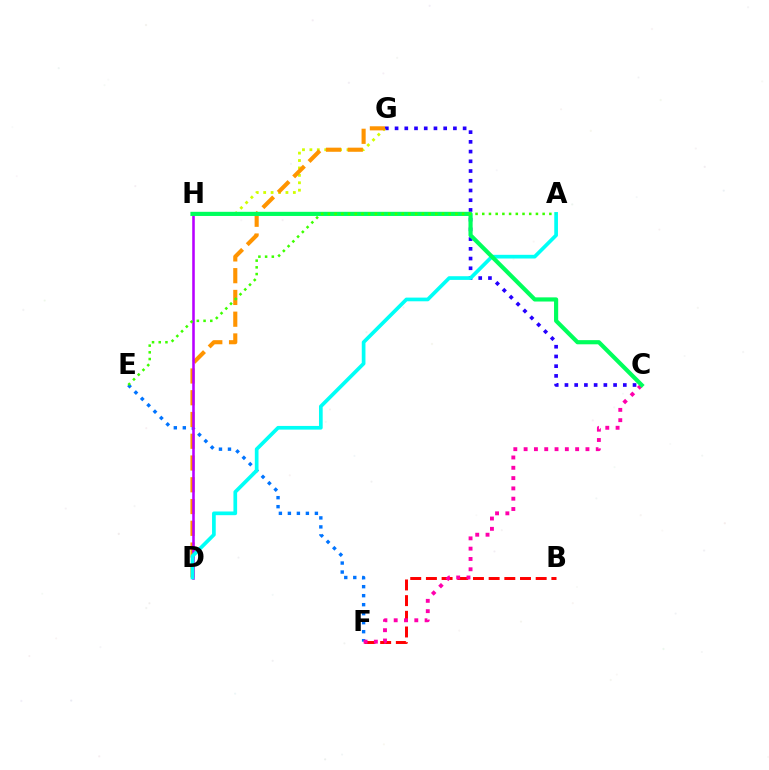{('C', 'G'): [{'color': '#2500ff', 'line_style': 'dotted', 'thickness': 2.64}], ('E', 'F'): [{'color': '#0074ff', 'line_style': 'dotted', 'thickness': 2.45}], ('B', 'F'): [{'color': '#ff0000', 'line_style': 'dashed', 'thickness': 2.13}], ('G', 'H'): [{'color': '#d1ff00', 'line_style': 'dotted', 'thickness': 2.01}], ('D', 'G'): [{'color': '#ff9400', 'line_style': 'dashed', 'thickness': 2.96}], ('D', 'H'): [{'color': '#b900ff', 'line_style': 'solid', 'thickness': 1.85}], ('C', 'F'): [{'color': '#ff00ac', 'line_style': 'dotted', 'thickness': 2.8}], ('A', 'D'): [{'color': '#00fff6', 'line_style': 'solid', 'thickness': 2.66}], ('C', 'H'): [{'color': '#00ff5c', 'line_style': 'solid', 'thickness': 3.0}], ('A', 'E'): [{'color': '#3dff00', 'line_style': 'dotted', 'thickness': 1.82}]}